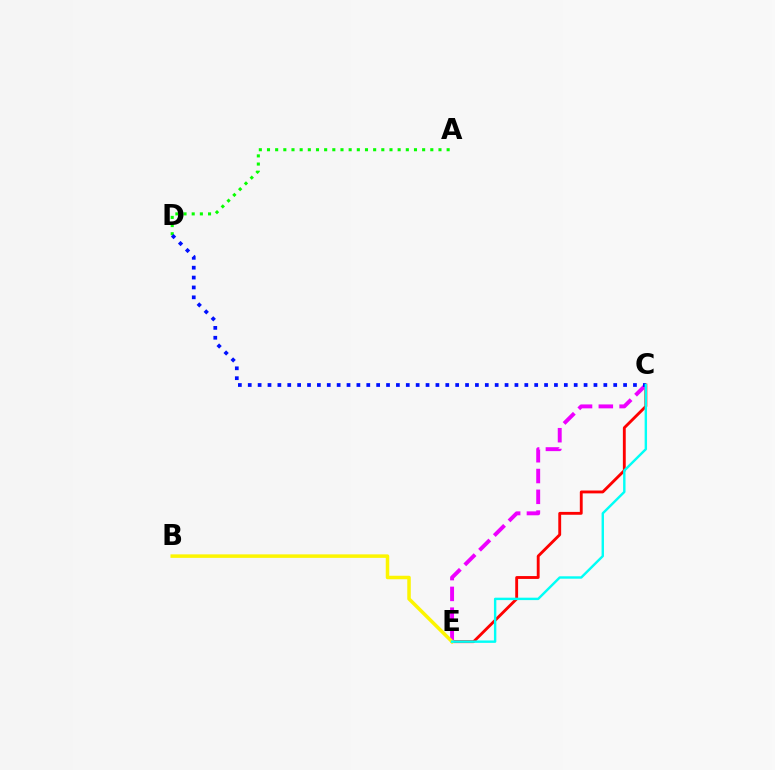{('A', 'D'): [{'color': '#08ff00', 'line_style': 'dotted', 'thickness': 2.22}], ('C', 'E'): [{'color': '#ff0000', 'line_style': 'solid', 'thickness': 2.06}, {'color': '#ee00ff', 'line_style': 'dashed', 'thickness': 2.82}, {'color': '#00fff6', 'line_style': 'solid', 'thickness': 1.74}], ('B', 'E'): [{'color': '#fcf500', 'line_style': 'solid', 'thickness': 2.53}], ('C', 'D'): [{'color': '#0010ff', 'line_style': 'dotted', 'thickness': 2.68}]}